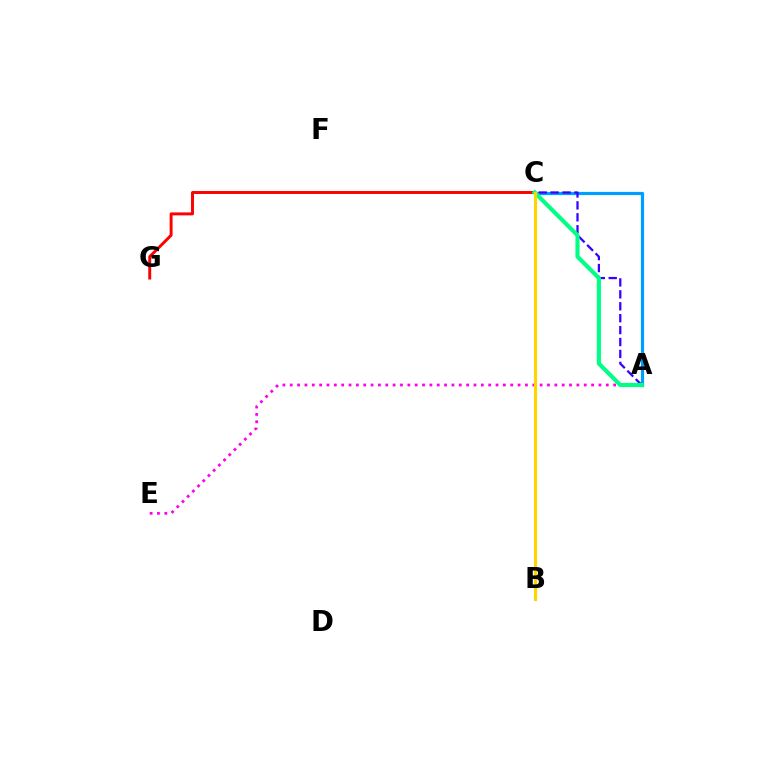{('A', 'C'): [{'color': '#009eff', 'line_style': 'solid', 'thickness': 2.3}, {'color': '#3700ff', 'line_style': 'dashed', 'thickness': 1.62}, {'color': '#00ff86', 'line_style': 'solid', 'thickness': 2.97}], ('B', 'C'): [{'color': '#4fff00', 'line_style': 'dotted', 'thickness': 2.15}, {'color': '#ffd500', 'line_style': 'solid', 'thickness': 2.23}], ('C', 'G'): [{'color': '#ff0000', 'line_style': 'solid', 'thickness': 2.12}], ('A', 'E'): [{'color': '#ff00ed', 'line_style': 'dotted', 'thickness': 2.0}]}